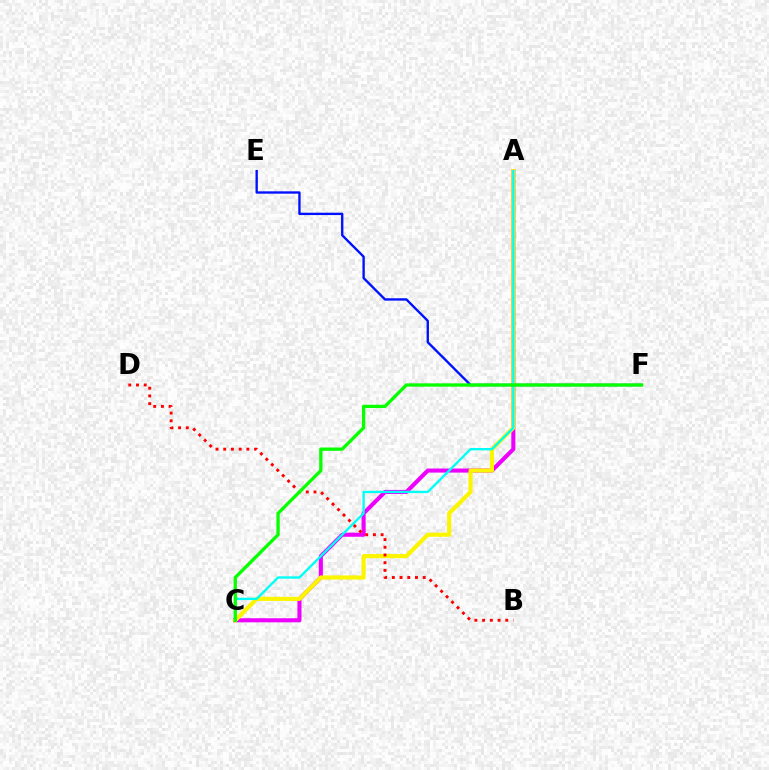{('A', 'C'): [{'color': '#ee00ff', 'line_style': 'solid', 'thickness': 2.93}, {'color': '#fcf500', 'line_style': 'solid', 'thickness': 2.98}, {'color': '#00fff6', 'line_style': 'solid', 'thickness': 1.7}], ('E', 'F'): [{'color': '#0010ff', 'line_style': 'solid', 'thickness': 1.69}], ('B', 'D'): [{'color': '#ff0000', 'line_style': 'dotted', 'thickness': 2.1}], ('C', 'F'): [{'color': '#08ff00', 'line_style': 'solid', 'thickness': 2.38}]}